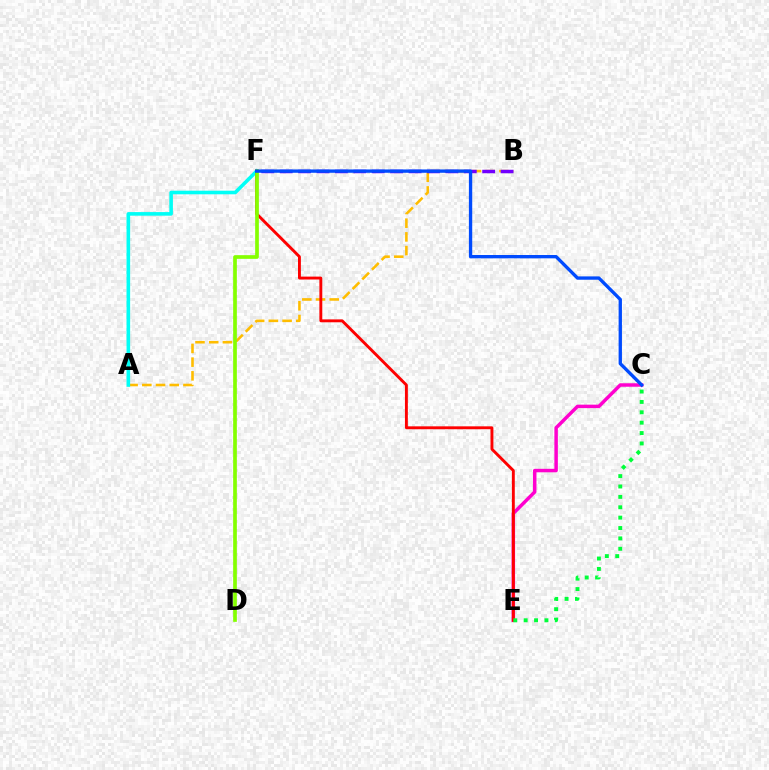{('A', 'B'): [{'color': '#ffbd00', 'line_style': 'dashed', 'thickness': 1.86}], ('A', 'F'): [{'color': '#00fff6', 'line_style': 'solid', 'thickness': 2.59}], ('B', 'F'): [{'color': '#7200ff', 'line_style': 'dashed', 'thickness': 2.5}], ('C', 'E'): [{'color': '#ff00cf', 'line_style': 'solid', 'thickness': 2.5}, {'color': '#00ff39', 'line_style': 'dotted', 'thickness': 2.82}], ('E', 'F'): [{'color': '#ff0000', 'line_style': 'solid', 'thickness': 2.08}], ('D', 'F'): [{'color': '#84ff00', 'line_style': 'solid', 'thickness': 2.66}], ('C', 'F'): [{'color': '#004bff', 'line_style': 'solid', 'thickness': 2.4}]}